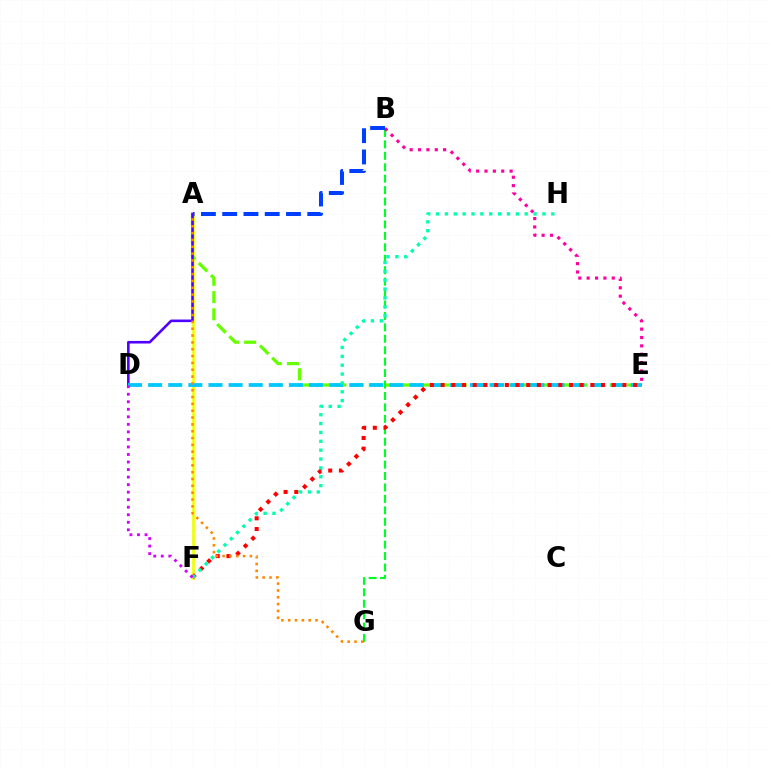{('A', 'F'): [{'color': '#eeff00', 'line_style': 'solid', 'thickness': 1.92}], ('B', 'G'): [{'color': '#00ff27', 'line_style': 'dashed', 'thickness': 1.55}], ('A', 'E'): [{'color': '#66ff00', 'line_style': 'dashed', 'thickness': 2.34}], ('A', 'D'): [{'color': '#4f00ff', 'line_style': 'solid', 'thickness': 1.87}], ('D', 'E'): [{'color': '#00c7ff', 'line_style': 'dashed', 'thickness': 2.73}], ('B', 'E'): [{'color': '#ff00a0', 'line_style': 'dotted', 'thickness': 2.27}], ('E', 'F'): [{'color': '#ff0000', 'line_style': 'dotted', 'thickness': 2.91}], ('A', 'G'): [{'color': '#ff8800', 'line_style': 'dotted', 'thickness': 1.86}], ('F', 'H'): [{'color': '#00ffaf', 'line_style': 'dotted', 'thickness': 2.41}], ('D', 'F'): [{'color': '#d600ff', 'line_style': 'dotted', 'thickness': 2.05}], ('A', 'B'): [{'color': '#003fff', 'line_style': 'dashed', 'thickness': 2.89}]}